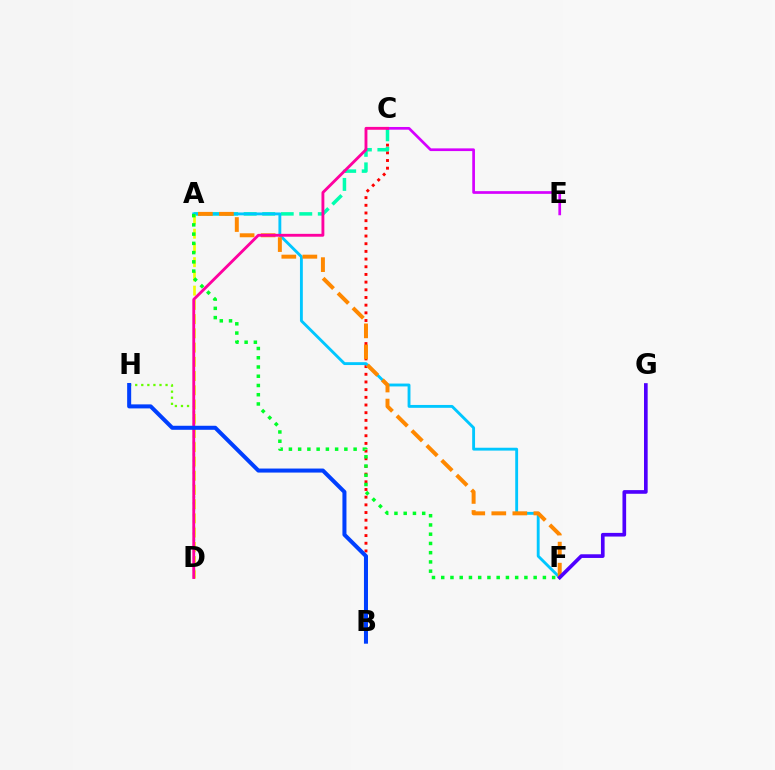{('B', 'C'): [{'color': '#ff0000', 'line_style': 'dotted', 'thickness': 2.09}], ('A', 'C'): [{'color': '#00ffaf', 'line_style': 'dashed', 'thickness': 2.52}], ('A', 'F'): [{'color': '#00c7ff', 'line_style': 'solid', 'thickness': 2.06}, {'color': '#ff8800', 'line_style': 'dashed', 'thickness': 2.86}, {'color': '#00ff27', 'line_style': 'dotted', 'thickness': 2.51}], ('D', 'H'): [{'color': '#66ff00', 'line_style': 'dotted', 'thickness': 1.65}], ('C', 'E'): [{'color': '#d600ff', 'line_style': 'solid', 'thickness': 1.95}], ('A', 'D'): [{'color': '#eeff00', 'line_style': 'dashed', 'thickness': 1.93}], ('F', 'G'): [{'color': '#4f00ff', 'line_style': 'solid', 'thickness': 2.64}], ('C', 'D'): [{'color': '#ff00a0', 'line_style': 'solid', 'thickness': 2.06}], ('B', 'H'): [{'color': '#003fff', 'line_style': 'solid', 'thickness': 2.9}]}